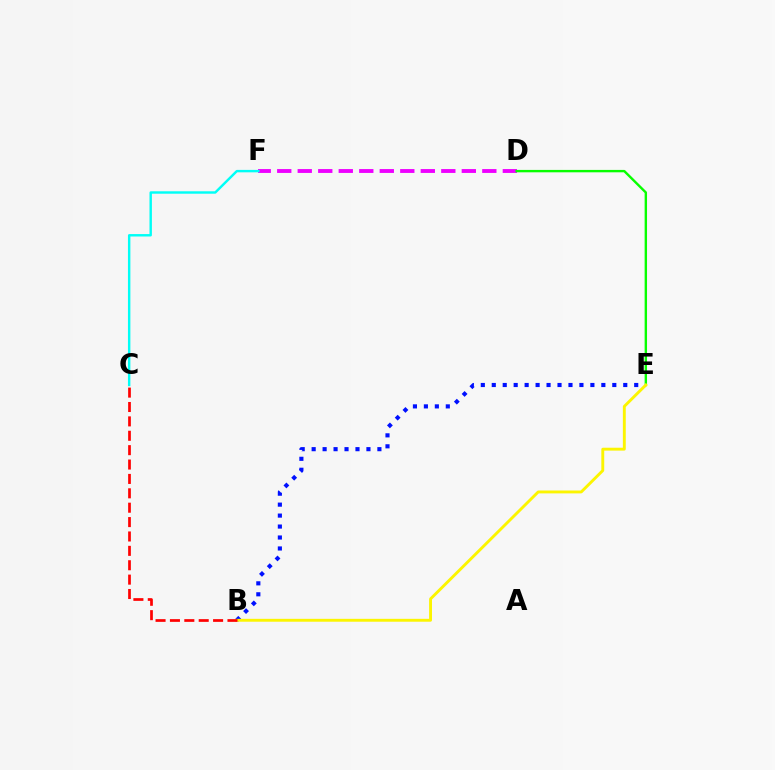{('D', 'F'): [{'color': '#ee00ff', 'line_style': 'dashed', 'thickness': 2.79}], ('C', 'F'): [{'color': '#00fff6', 'line_style': 'solid', 'thickness': 1.75}], ('B', 'E'): [{'color': '#0010ff', 'line_style': 'dotted', 'thickness': 2.98}, {'color': '#fcf500', 'line_style': 'solid', 'thickness': 2.08}], ('D', 'E'): [{'color': '#08ff00', 'line_style': 'solid', 'thickness': 1.73}], ('B', 'C'): [{'color': '#ff0000', 'line_style': 'dashed', 'thickness': 1.95}]}